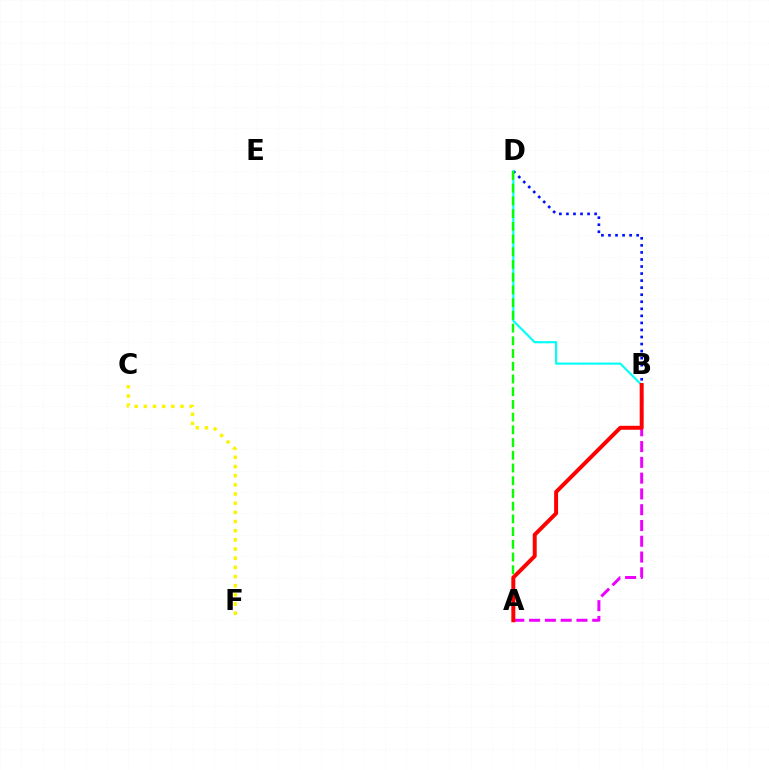{('B', 'D'): [{'color': '#0010ff', 'line_style': 'dotted', 'thickness': 1.91}, {'color': '#00fff6', 'line_style': 'solid', 'thickness': 1.55}], ('A', 'B'): [{'color': '#ee00ff', 'line_style': 'dashed', 'thickness': 2.14}, {'color': '#ff0000', 'line_style': 'solid', 'thickness': 2.84}], ('A', 'D'): [{'color': '#08ff00', 'line_style': 'dashed', 'thickness': 1.73}], ('C', 'F'): [{'color': '#fcf500', 'line_style': 'dotted', 'thickness': 2.49}]}